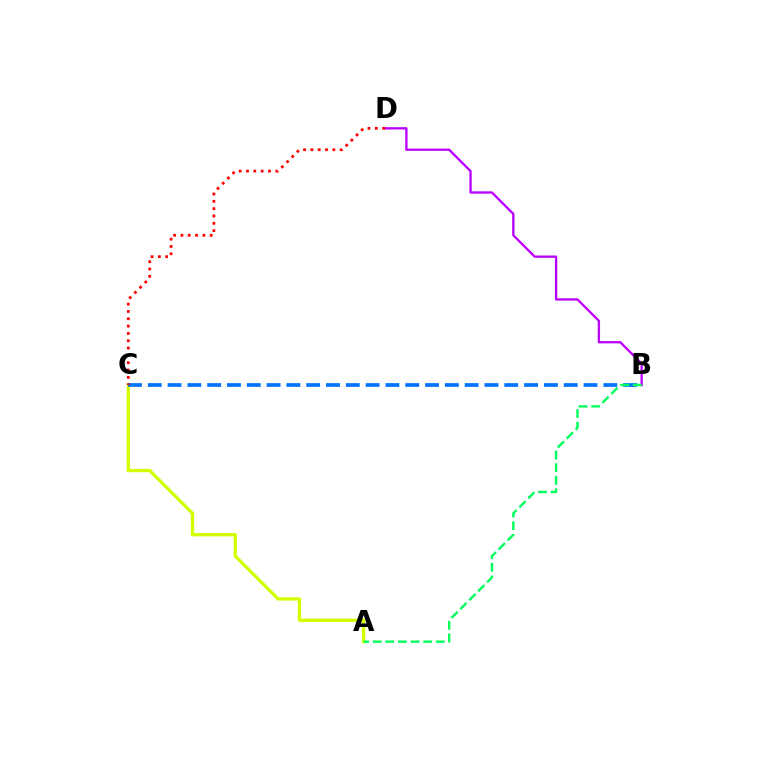{('A', 'C'): [{'color': '#d1ff00', 'line_style': 'solid', 'thickness': 2.39}], ('B', 'D'): [{'color': '#b900ff', 'line_style': 'solid', 'thickness': 1.66}], ('B', 'C'): [{'color': '#0074ff', 'line_style': 'dashed', 'thickness': 2.69}], ('A', 'B'): [{'color': '#00ff5c', 'line_style': 'dashed', 'thickness': 1.71}], ('C', 'D'): [{'color': '#ff0000', 'line_style': 'dotted', 'thickness': 1.99}]}